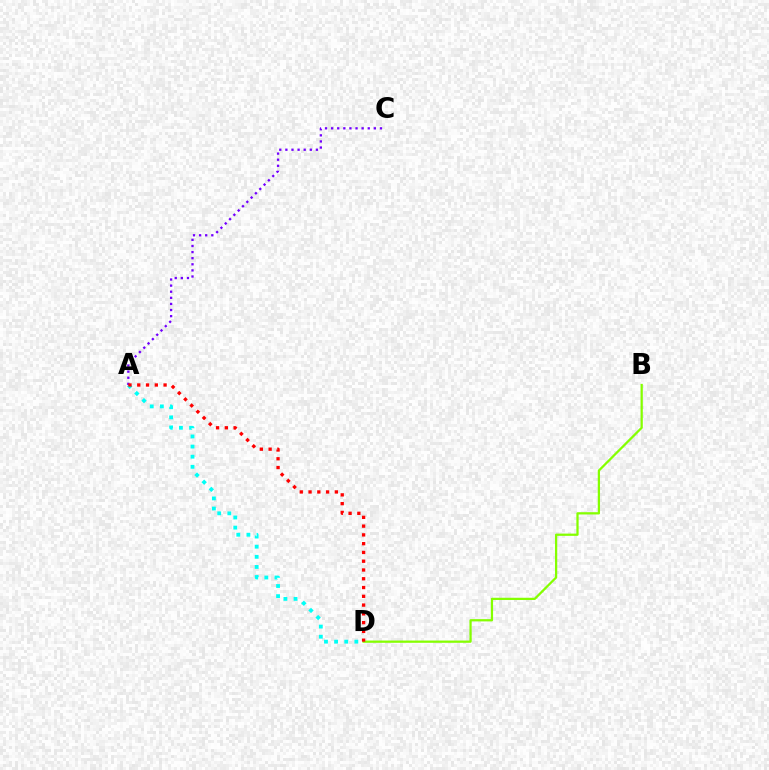{('A', 'D'): [{'color': '#00fff6', 'line_style': 'dotted', 'thickness': 2.75}, {'color': '#ff0000', 'line_style': 'dotted', 'thickness': 2.38}], ('A', 'C'): [{'color': '#7200ff', 'line_style': 'dotted', 'thickness': 1.66}], ('B', 'D'): [{'color': '#84ff00', 'line_style': 'solid', 'thickness': 1.63}]}